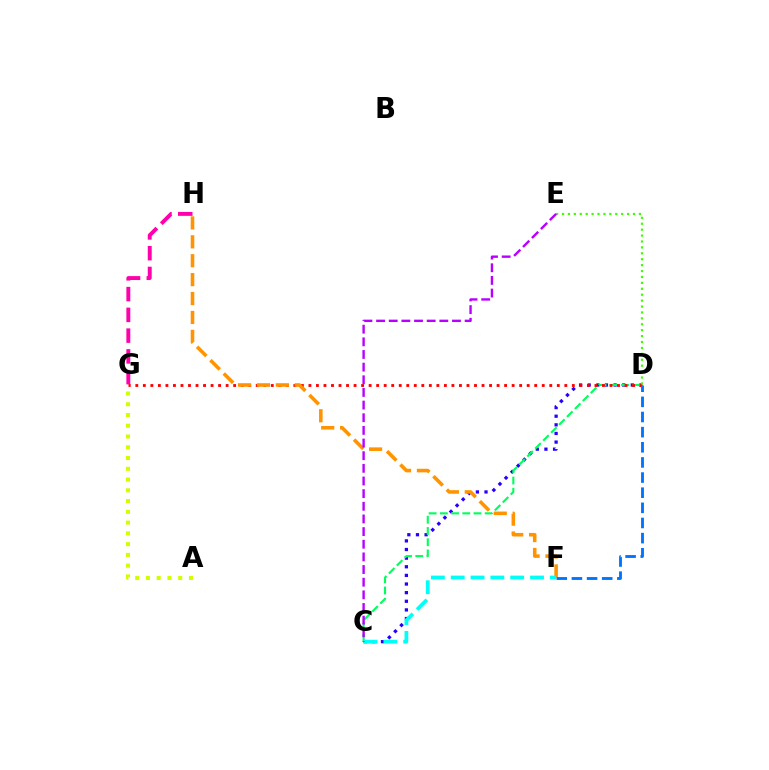{('C', 'D'): [{'color': '#2500ff', 'line_style': 'dotted', 'thickness': 2.34}, {'color': '#00ff5c', 'line_style': 'dashed', 'thickness': 1.52}], ('G', 'H'): [{'color': '#ff00ac', 'line_style': 'dashed', 'thickness': 2.82}], ('D', 'G'): [{'color': '#ff0000', 'line_style': 'dotted', 'thickness': 2.04}], ('F', 'H'): [{'color': '#ff9400', 'line_style': 'dashed', 'thickness': 2.57}], ('C', 'F'): [{'color': '#00fff6', 'line_style': 'dashed', 'thickness': 2.69}], ('A', 'G'): [{'color': '#d1ff00', 'line_style': 'dotted', 'thickness': 2.92}], ('D', 'E'): [{'color': '#3dff00', 'line_style': 'dotted', 'thickness': 1.61}], ('C', 'E'): [{'color': '#b900ff', 'line_style': 'dashed', 'thickness': 1.72}], ('D', 'F'): [{'color': '#0074ff', 'line_style': 'dashed', 'thickness': 2.06}]}